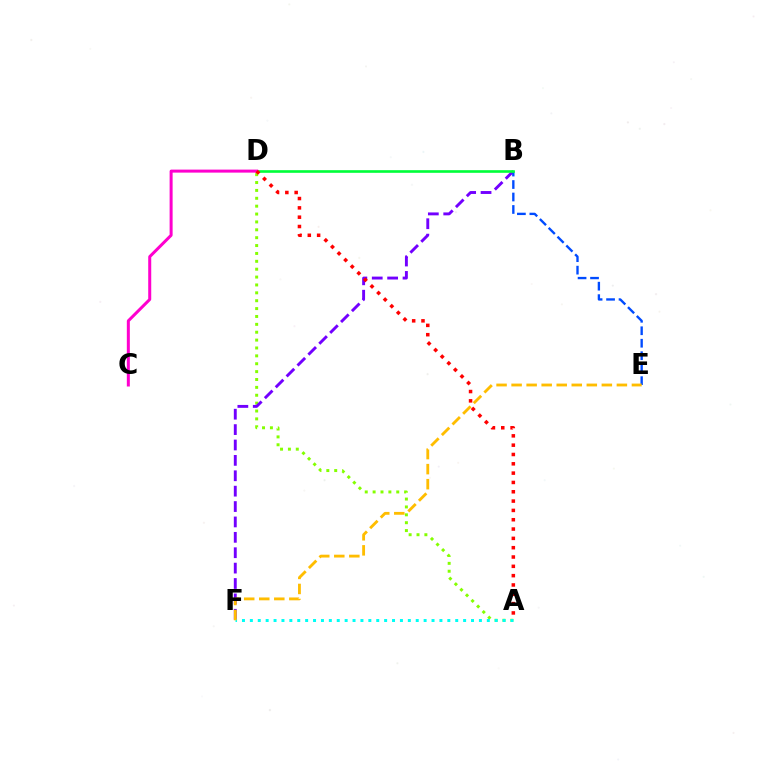{('A', 'D'): [{'color': '#84ff00', 'line_style': 'dotted', 'thickness': 2.14}, {'color': '#ff0000', 'line_style': 'dotted', 'thickness': 2.53}], ('B', 'F'): [{'color': '#7200ff', 'line_style': 'dashed', 'thickness': 2.09}], ('A', 'F'): [{'color': '#00fff6', 'line_style': 'dotted', 'thickness': 2.15}], ('B', 'E'): [{'color': '#004bff', 'line_style': 'dashed', 'thickness': 1.69}], ('B', 'D'): [{'color': '#00ff39', 'line_style': 'solid', 'thickness': 1.89}], ('C', 'D'): [{'color': '#ff00cf', 'line_style': 'solid', 'thickness': 2.17}], ('E', 'F'): [{'color': '#ffbd00', 'line_style': 'dashed', 'thickness': 2.04}]}